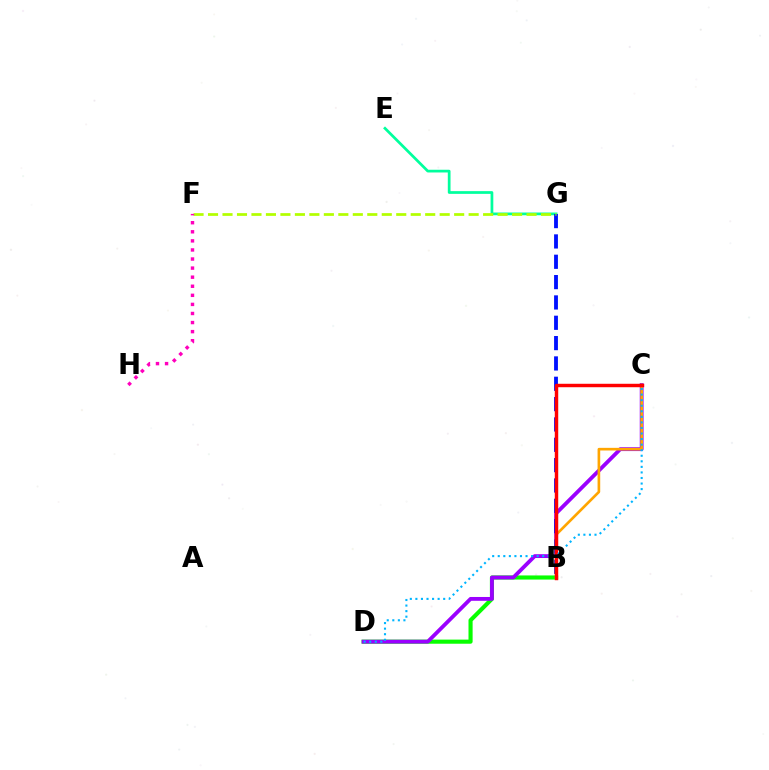{('B', 'D'): [{'color': '#08ff00', 'line_style': 'solid', 'thickness': 2.97}], ('E', 'G'): [{'color': '#00ff9d', 'line_style': 'solid', 'thickness': 1.97}], ('C', 'D'): [{'color': '#9b00ff', 'line_style': 'solid', 'thickness': 2.75}, {'color': '#00b5ff', 'line_style': 'dotted', 'thickness': 1.51}], ('B', 'G'): [{'color': '#0010ff', 'line_style': 'dashed', 'thickness': 2.76}], ('B', 'C'): [{'color': '#ffa500', 'line_style': 'solid', 'thickness': 1.9}, {'color': '#ff0000', 'line_style': 'solid', 'thickness': 2.48}], ('F', 'G'): [{'color': '#b3ff00', 'line_style': 'dashed', 'thickness': 1.97}], ('F', 'H'): [{'color': '#ff00bd', 'line_style': 'dotted', 'thickness': 2.47}]}